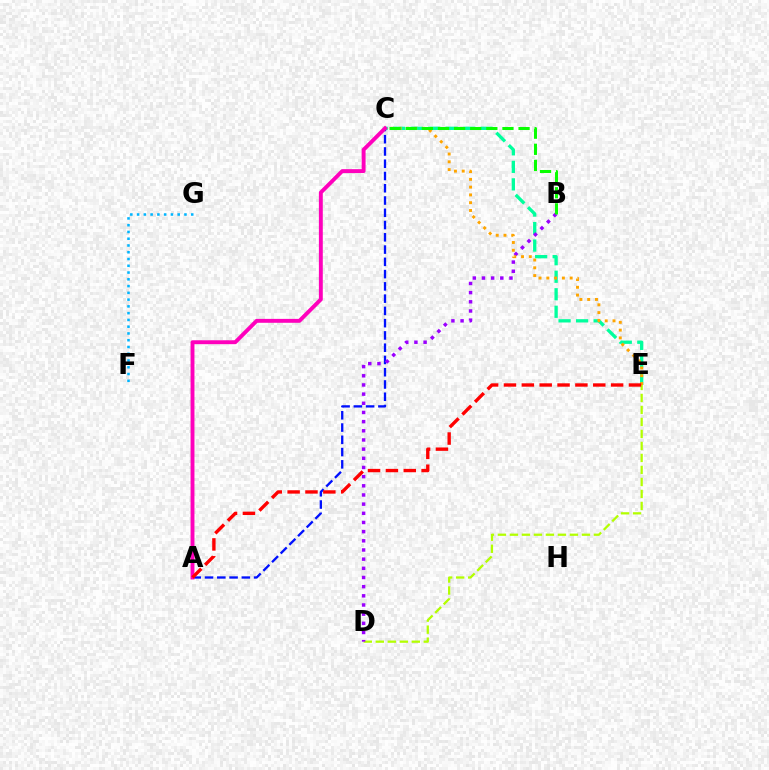{('F', 'G'): [{'color': '#00b5ff', 'line_style': 'dotted', 'thickness': 1.84}], ('D', 'E'): [{'color': '#b3ff00', 'line_style': 'dashed', 'thickness': 1.63}], ('C', 'E'): [{'color': '#00ff9d', 'line_style': 'dashed', 'thickness': 2.38}, {'color': '#ffa500', 'line_style': 'dotted', 'thickness': 2.11}], ('A', 'C'): [{'color': '#0010ff', 'line_style': 'dashed', 'thickness': 1.67}, {'color': '#ff00bd', 'line_style': 'solid', 'thickness': 2.81}], ('B', 'D'): [{'color': '#9b00ff', 'line_style': 'dotted', 'thickness': 2.49}], ('B', 'C'): [{'color': '#08ff00', 'line_style': 'dashed', 'thickness': 2.19}], ('A', 'E'): [{'color': '#ff0000', 'line_style': 'dashed', 'thickness': 2.43}]}